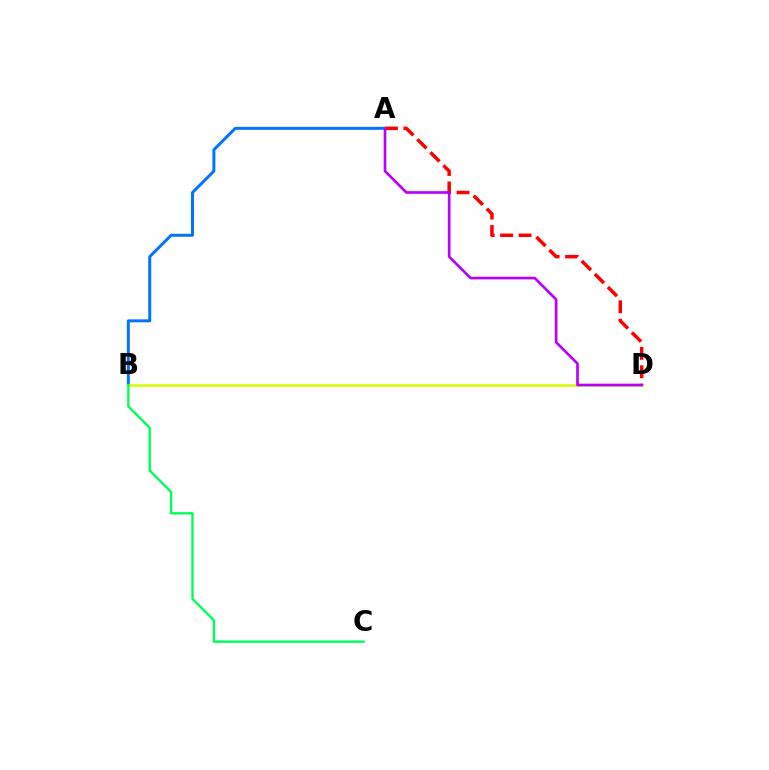{('A', 'B'): [{'color': '#0074ff', 'line_style': 'solid', 'thickness': 2.14}], ('B', 'D'): [{'color': '#d1ff00', 'line_style': 'solid', 'thickness': 1.82}], ('A', 'D'): [{'color': '#ff0000', 'line_style': 'dashed', 'thickness': 2.51}, {'color': '#b900ff', 'line_style': 'solid', 'thickness': 1.93}], ('B', 'C'): [{'color': '#00ff5c', 'line_style': 'solid', 'thickness': 1.71}]}